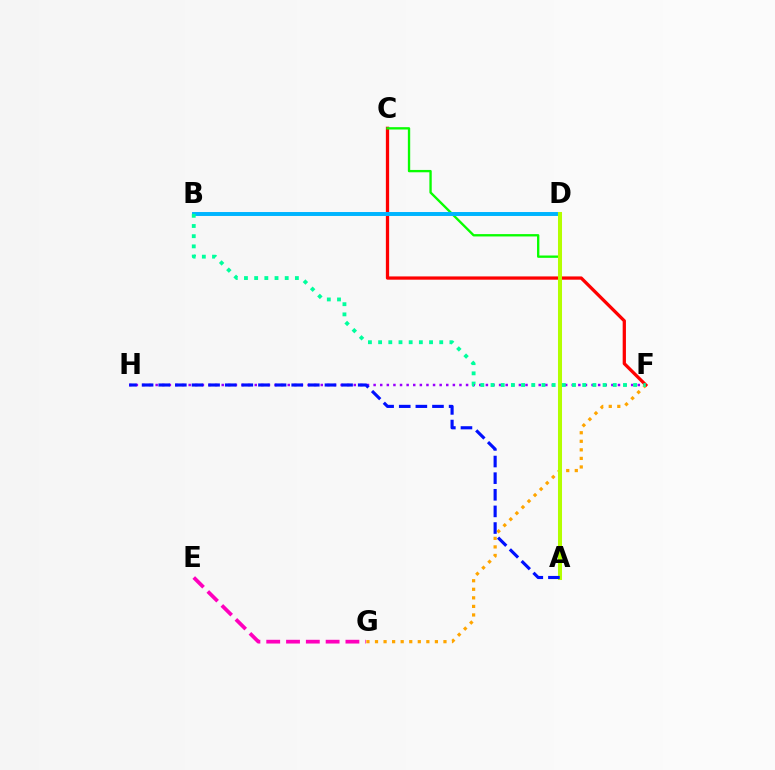{('F', 'G'): [{'color': '#ffa500', 'line_style': 'dotted', 'thickness': 2.32}], ('F', 'H'): [{'color': '#9b00ff', 'line_style': 'dotted', 'thickness': 1.79}], ('E', 'G'): [{'color': '#ff00bd', 'line_style': 'dashed', 'thickness': 2.69}], ('C', 'F'): [{'color': '#ff0000', 'line_style': 'solid', 'thickness': 2.35}], ('A', 'C'): [{'color': '#08ff00', 'line_style': 'solid', 'thickness': 1.69}], ('B', 'D'): [{'color': '#00b5ff', 'line_style': 'solid', 'thickness': 2.84}], ('A', 'D'): [{'color': '#b3ff00', 'line_style': 'solid', 'thickness': 2.9}], ('B', 'F'): [{'color': '#00ff9d', 'line_style': 'dotted', 'thickness': 2.77}], ('A', 'H'): [{'color': '#0010ff', 'line_style': 'dashed', 'thickness': 2.26}]}